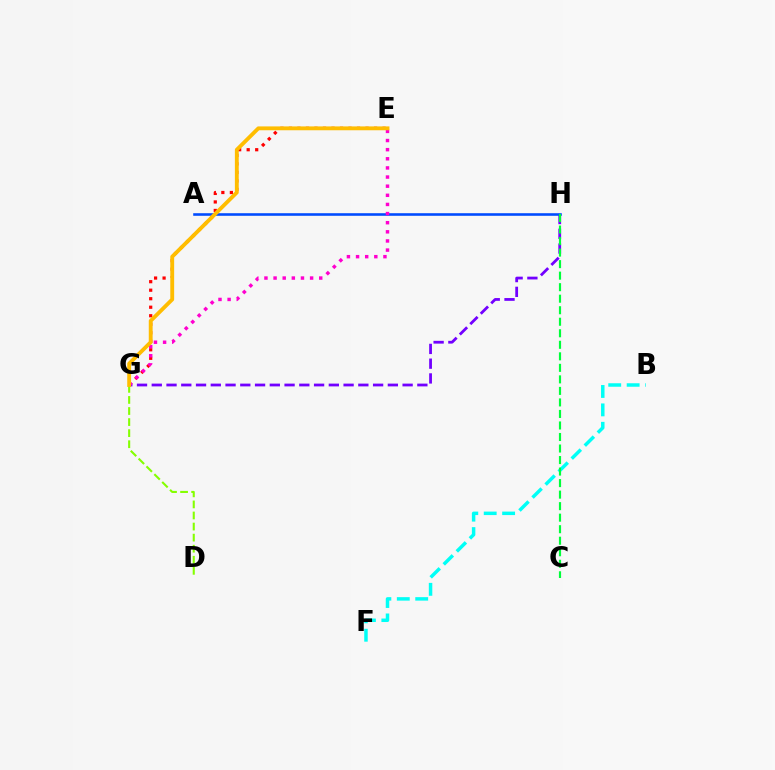{('E', 'G'): [{'color': '#ff0000', 'line_style': 'dotted', 'thickness': 2.31}, {'color': '#ff00cf', 'line_style': 'dotted', 'thickness': 2.48}, {'color': '#ffbd00', 'line_style': 'solid', 'thickness': 2.78}], ('B', 'F'): [{'color': '#00fff6', 'line_style': 'dashed', 'thickness': 2.5}], ('G', 'H'): [{'color': '#7200ff', 'line_style': 'dashed', 'thickness': 2.0}], ('A', 'H'): [{'color': '#004bff', 'line_style': 'solid', 'thickness': 1.86}], ('C', 'H'): [{'color': '#00ff39', 'line_style': 'dashed', 'thickness': 1.57}], ('D', 'G'): [{'color': '#84ff00', 'line_style': 'dashed', 'thickness': 1.5}]}